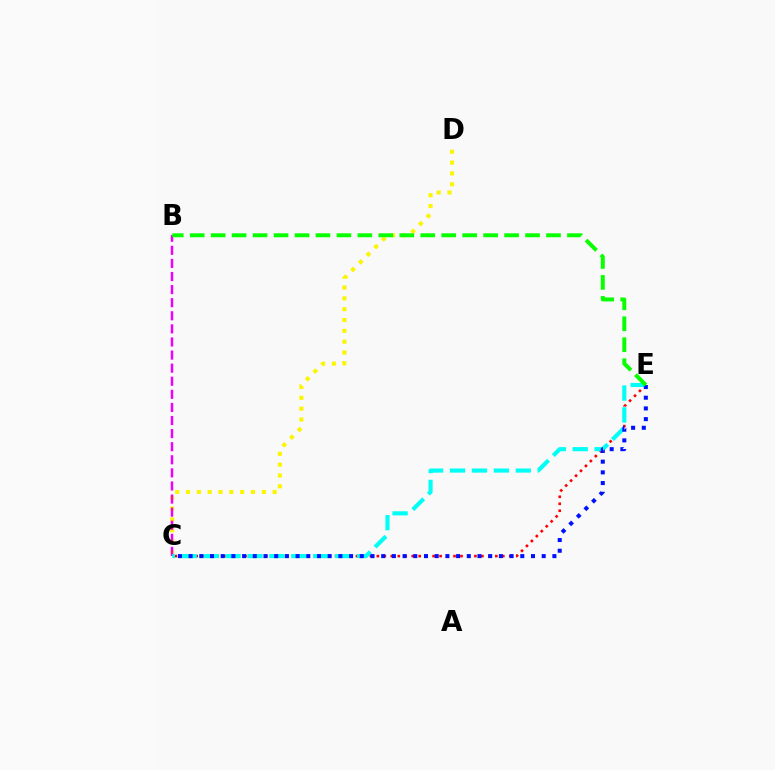{('C', 'D'): [{'color': '#fcf500', 'line_style': 'dotted', 'thickness': 2.94}], ('B', 'C'): [{'color': '#ee00ff', 'line_style': 'dashed', 'thickness': 1.78}], ('C', 'E'): [{'color': '#ff0000', 'line_style': 'dotted', 'thickness': 1.89}, {'color': '#00fff6', 'line_style': 'dashed', 'thickness': 2.98}, {'color': '#0010ff', 'line_style': 'dotted', 'thickness': 2.91}], ('B', 'E'): [{'color': '#08ff00', 'line_style': 'dashed', 'thickness': 2.85}]}